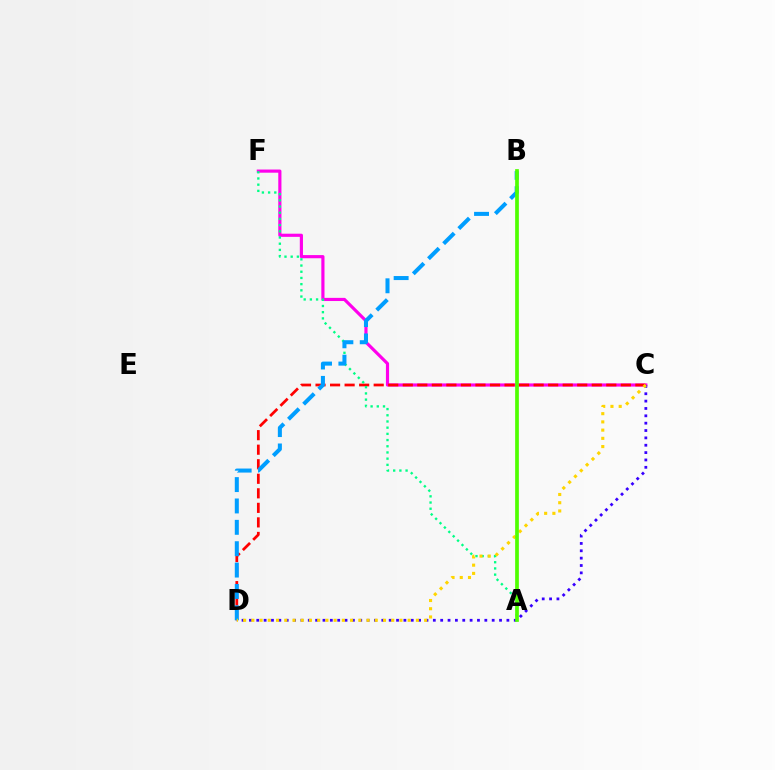{('C', 'F'): [{'color': '#ff00ed', 'line_style': 'solid', 'thickness': 2.27}], ('C', 'D'): [{'color': '#ff0000', 'line_style': 'dashed', 'thickness': 1.98}, {'color': '#3700ff', 'line_style': 'dotted', 'thickness': 2.0}, {'color': '#ffd500', 'line_style': 'dotted', 'thickness': 2.24}], ('A', 'F'): [{'color': '#00ff86', 'line_style': 'dotted', 'thickness': 1.68}], ('B', 'D'): [{'color': '#009eff', 'line_style': 'dashed', 'thickness': 2.9}], ('A', 'B'): [{'color': '#4fff00', 'line_style': 'solid', 'thickness': 2.67}]}